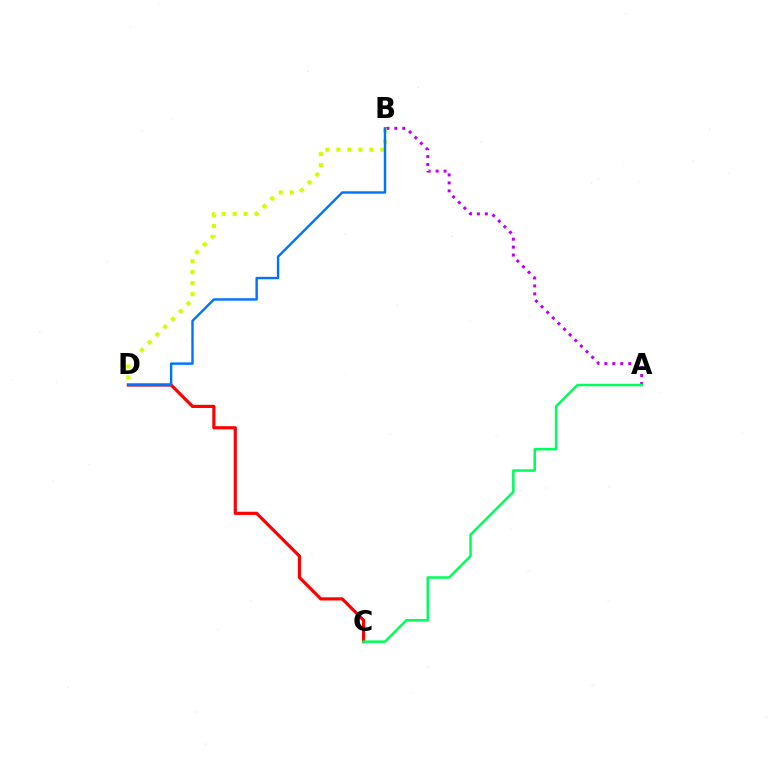{('A', 'B'): [{'color': '#b900ff', 'line_style': 'dotted', 'thickness': 2.16}], ('C', 'D'): [{'color': '#ff0000', 'line_style': 'solid', 'thickness': 2.29}], ('B', 'D'): [{'color': '#d1ff00', 'line_style': 'dotted', 'thickness': 2.99}, {'color': '#0074ff', 'line_style': 'solid', 'thickness': 1.75}], ('A', 'C'): [{'color': '#00ff5c', 'line_style': 'solid', 'thickness': 1.83}]}